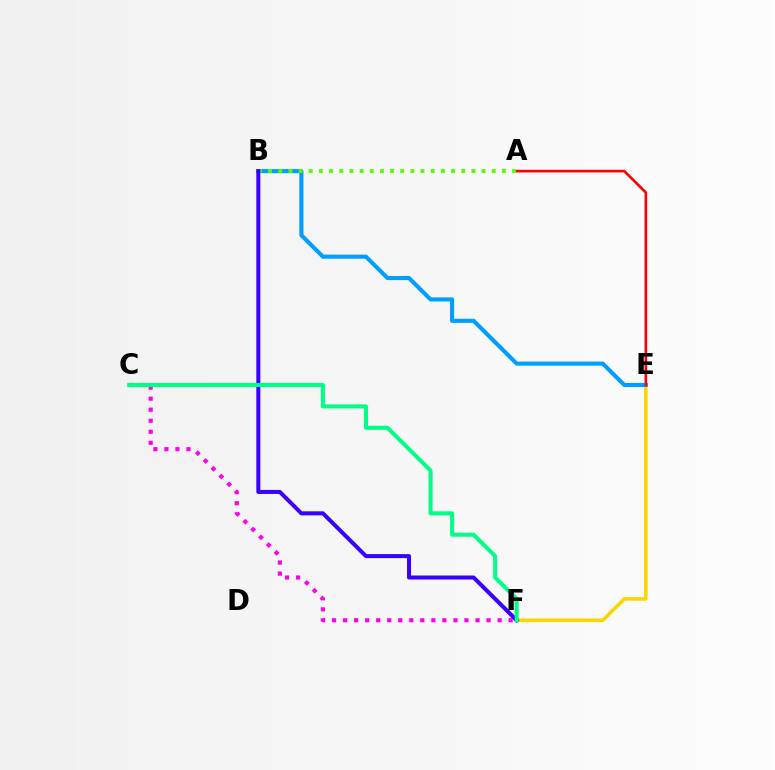{('E', 'F'): [{'color': '#ffd500', 'line_style': 'solid', 'thickness': 2.59}], ('B', 'E'): [{'color': '#009eff', 'line_style': 'solid', 'thickness': 2.94}], ('C', 'F'): [{'color': '#ff00ed', 'line_style': 'dotted', 'thickness': 3.0}, {'color': '#00ff86', 'line_style': 'solid', 'thickness': 2.92}], ('A', 'E'): [{'color': '#ff0000', 'line_style': 'solid', 'thickness': 1.91}], ('A', 'B'): [{'color': '#4fff00', 'line_style': 'dotted', 'thickness': 2.76}], ('B', 'F'): [{'color': '#3700ff', 'line_style': 'solid', 'thickness': 2.89}]}